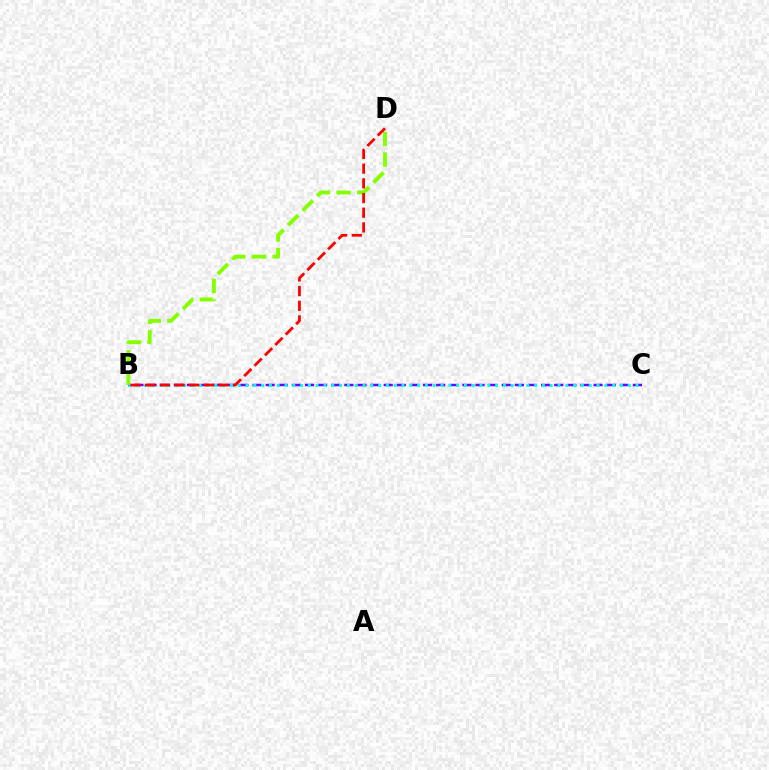{('B', 'C'): [{'color': '#7200ff', 'line_style': 'dashed', 'thickness': 1.78}, {'color': '#00fff6', 'line_style': 'dotted', 'thickness': 2.12}], ('B', 'D'): [{'color': '#84ff00', 'line_style': 'dashed', 'thickness': 2.8}, {'color': '#ff0000', 'line_style': 'dashed', 'thickness': 2.0}]}